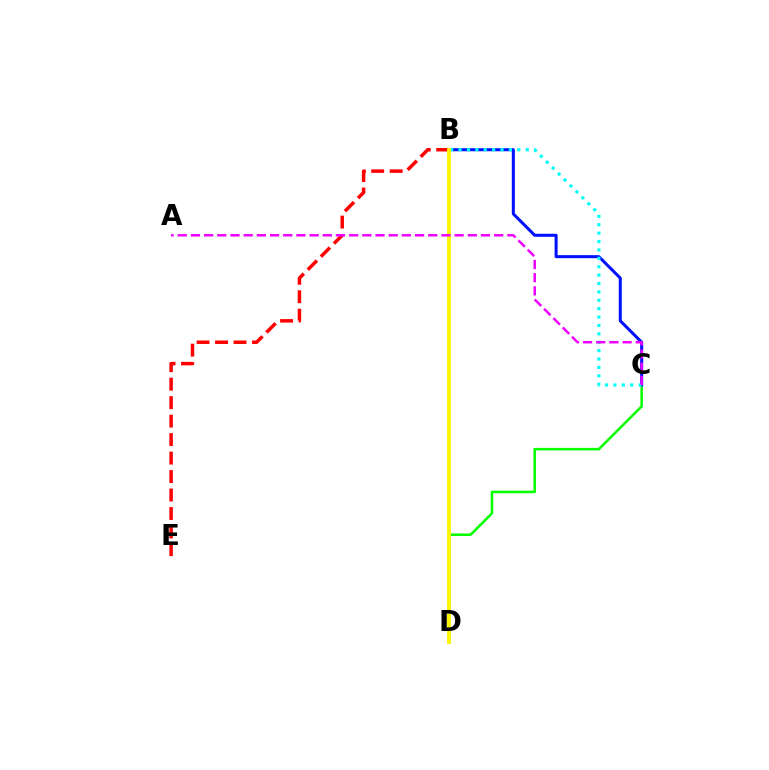{('C', 'D'): [{'color': '#08ff00', 'line_style': 'solid', 'thickness': 1.83}], ('B', 'C'): [{'color': '#0010ff', 'line_style': 'solid', 'thickness': 2.18}, {'color': '#00fff6', 'line_style': 'dotted', 'thickness': 2.28}], ('B', 'E'): [{'color': '#ff0000', 'line_style': 'dashed', 'thickness': 2.51}], ('B', 'D'): [{'color': '#fcf500', 'line_style': 'solid', 'thickness': 2.79}], ('A', 'C'): [{'color': '#ee00ff', 'line_style': 'dashed', 'thickness': 1.79}]}